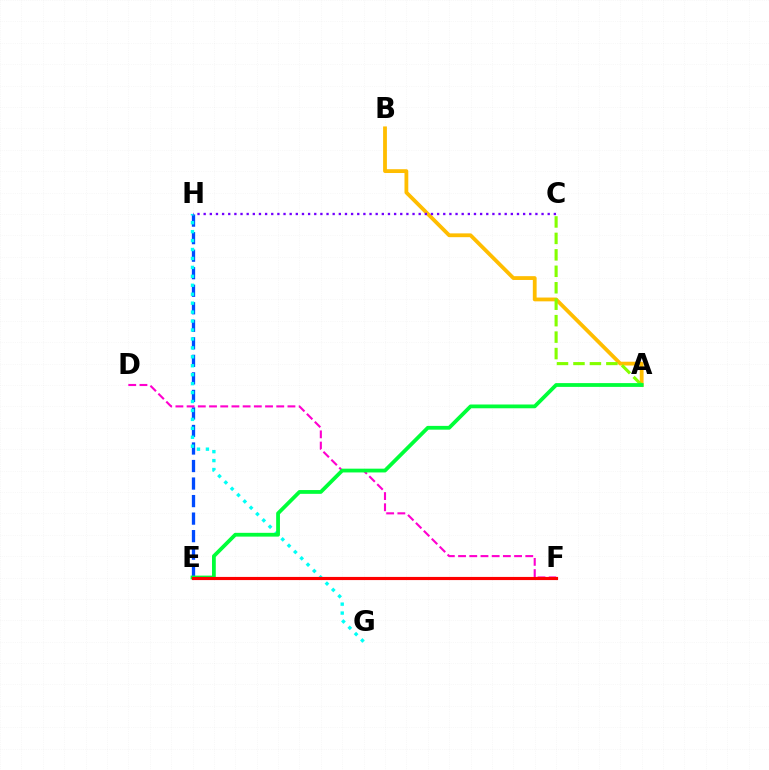{('E', 'H'): [{'color': '#004bff', 'line_style': 'dashed', 'thickness': 2.38}], ('A', 'B'): [{'color': '#ffbd00', 'line_style': 'solid', 'thickness': 2.74}], ('G', 'H'): [{'color': '#00fff6', 'line_style': 'dotted', 'thickness': 2.43}], ('D', 'F'): [{'color': '#ff00cf', 'line_style': 'dashed', 'thickness': 1.52}], ('A', 'C'): [{'color': '#84ff00', 'line_style': 'dashed', 'thickness': 2.24}], ('A', 'E'): [{'color': '#00ff39', 'line_style': 'solid', 'thickness': 2.72}], ('C', 'H'): [{'color': '#7200ff', 'line_style': 'dotted', 'thickness': 1.67}], ('E', 'F'): [{'color': '#ff0000', 'line_style': 'solid', 'thickness': 2.26}]}